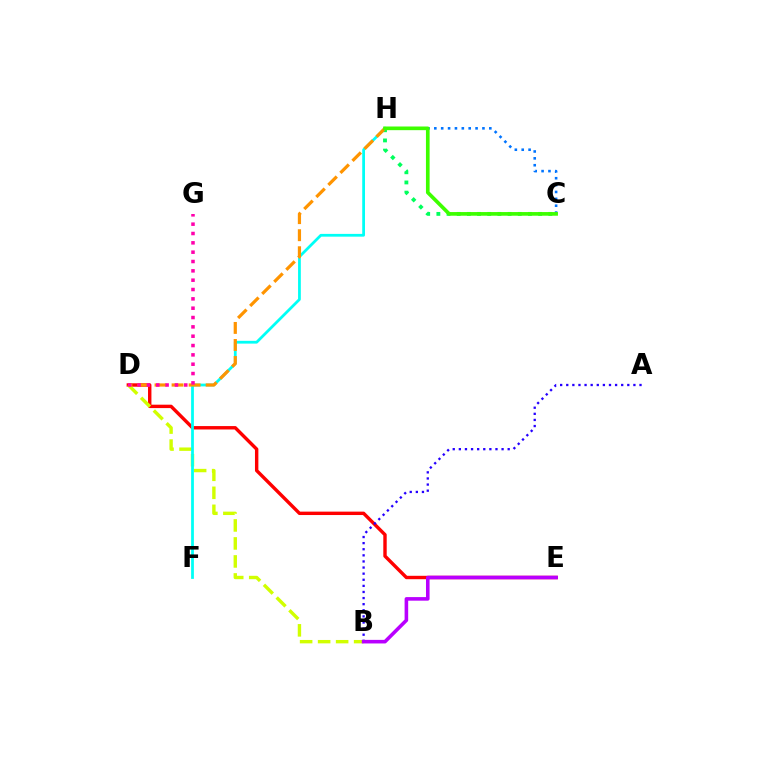{('C', 'H'): [{'color': '#00ff5c', 'line_style': 'dotted', 'thickness': 2.76}, {'color': '#0074ff', 'line_style': 'dotted', 'thickness': 1.87}, {'color': '#3dff00', 'line_style': 'solid', 'thickness': 2.64}], ('D', 'E'): [{'color': '#ff0000', 'line_style': 'solid', 'thickness': 2.45}], ('B', 'D'): [{'color': '#d1ff00', 'line_style': 'dashed', 'thickness': 2.45}], ('A', 'B'): [{'color': '#2500ff', 'line_style': 'dotted', 'thickness': 1.66}], ('F', 'H'): [{'color': '#00fff6', 'line_style': 'solid', 'thickness': 1.99}], ('D', 'H'): [{'color': '#ff9400', 'line_style': 'dashed', 'thickness': 2.32}], ('D', 'G'): [{'color': '#ff00ac', 'line_style': 'dotted', 'thickness': 2.54}], ('B', 'E'): [{'color': '#b900ff', 'line_style': 'solid', 'thickness': 2.58}]}